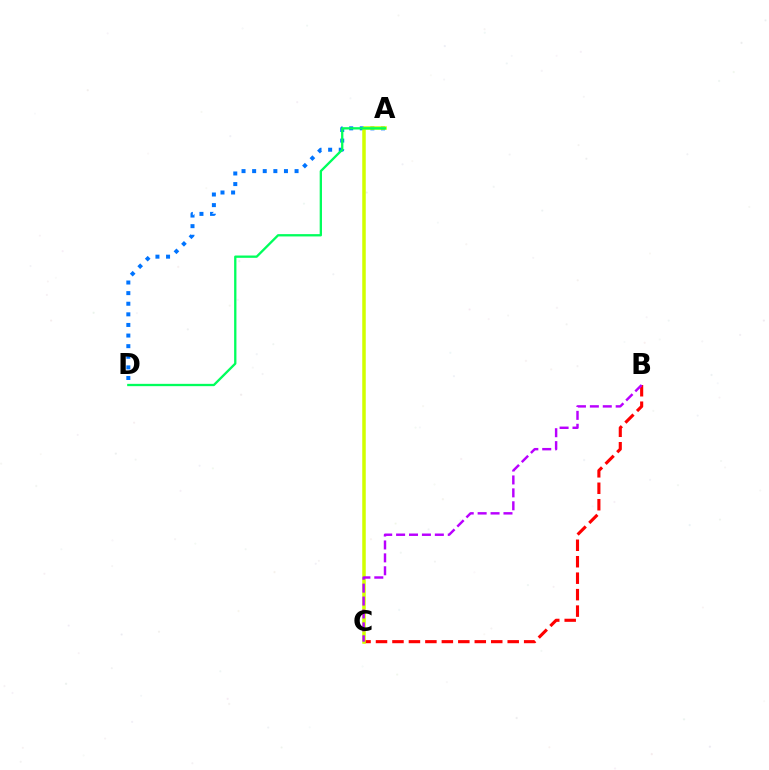{('A', 'D'): [{'color': '#0074ff', 'line_style': 'dotted', 'thickness': 2.88}, {'color': '#00ff5c', 'line_style': 'solid', 'thickness': 1.67}], ('B', 'C'): [{'color': '#ff0000', 'line_style': 'dashed', 'thickness': 2.24}, {'color': '#b900ff', 'line_style': 'dashed', 'thickness': 1.75}], ('A', 'C'): [{'color': '#d1ff00', 'line_style': 'solid', 'thickness': 2.53}]}